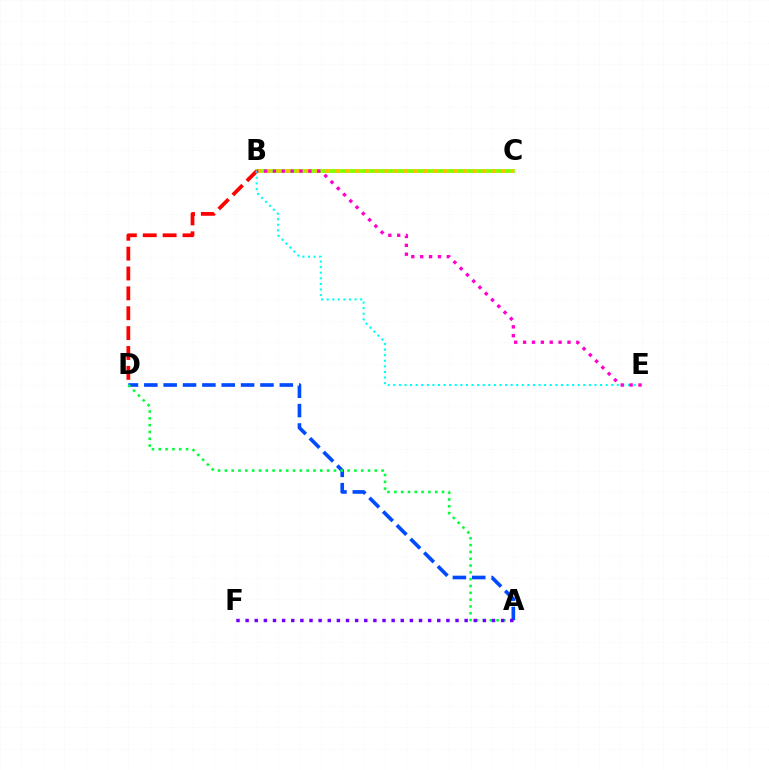{('A', 'D'): [{'color': '#004bff', 'line_style': 'dashed', 'thickness': 2.63}, {'color': '#00ff39', 'line_style': 'dotted', 'thickness': 1.85}], ('B', 'C'): [{'color': '#84ff00', 'line_style': 'solid', 'thickness': 2.71}, {'color': '#ffbd00', 'line_style': 'dotted', 'thickness': 2.66}], ('B', 'D'): [{'color': '#ff0000', 'line_style': 'dashed', 'thickness': 2.7}], ('B', 'E'): [{'color': '#00fff6', 'line_style': 'dotted', 'thickness': 1.52}, {'color': '#ff00cf', 'line_style': 'dotted', 'thickness': 2.41}], ('A', 'F'): [{'color': '#7200ff', 'line_style': 'dotted', 'thickness': 2.48}]}